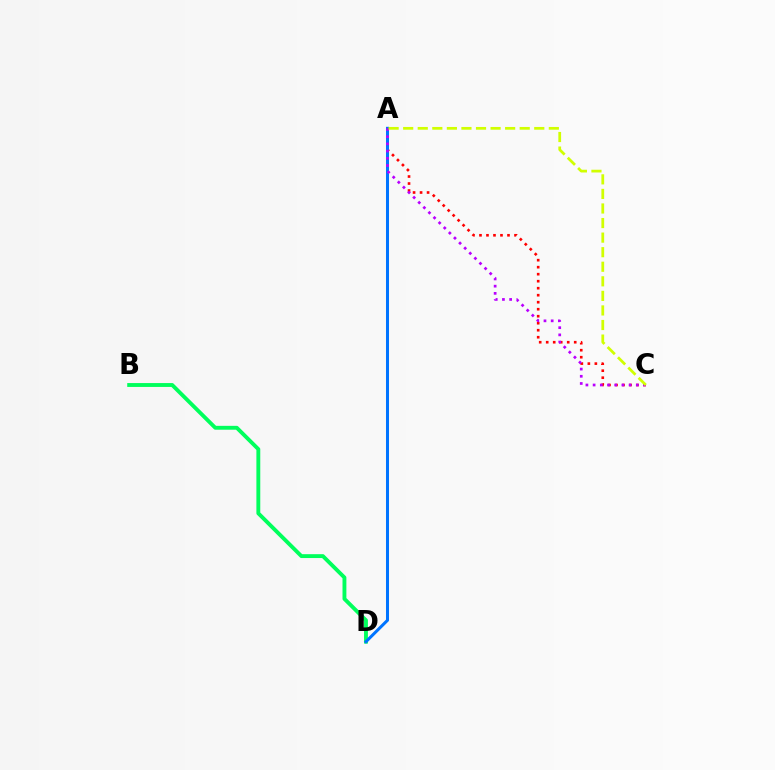{('B', 'D'): [{'color': '#00ff5c', 'line_style': 'solid', 'thickness': 2.79}], ('A', 'C'): [{'color': '#ff0000', 'line_style': 'dotted', 'thickness': 1.9}, {'color': '#b900ff', 'line_style': 'dotted', 'thickness': 1.95}, {'color': '#d1ff00', 'line_style': 'dashed', 'thickness': 1.98}], ('A', 'D'): [{'color': '#0074ff', 'line_style': 'solid', 'thickness': 2.17}]}